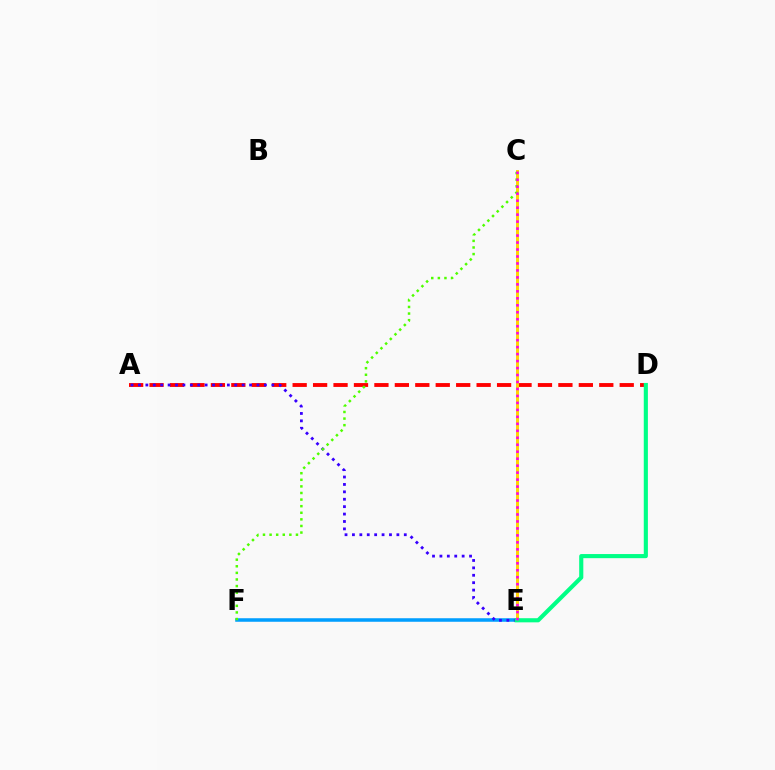{('A', 'D'): [{'color': '#ff0000', 'line_style': 'dashed', 'thickness': 2.78}], ('E', 'F'): [{'color': '#009eff', 'line_style': 'solid', 'thickness': 2.54}], ('A', 'E'): [{'color': '#3700ff', 'line_style': 'dotted', 'thickness': 2.01}], ('C', 'E'): [{'color': '#ffd500', 'line_style': 'solid', 'thickness': 2.13}, {'color': '#ff00ed', 'line_style': 'dotted', 'thickness': 1.89}], ('C', 'F'): [{'color': '#4fff00', 'line_style': 'dotted', 'thickness': 1.79}], ('D', 'E'): [{'color': '#00ff86', 'line_style': 'solid', 'thickness': 2.97}]}